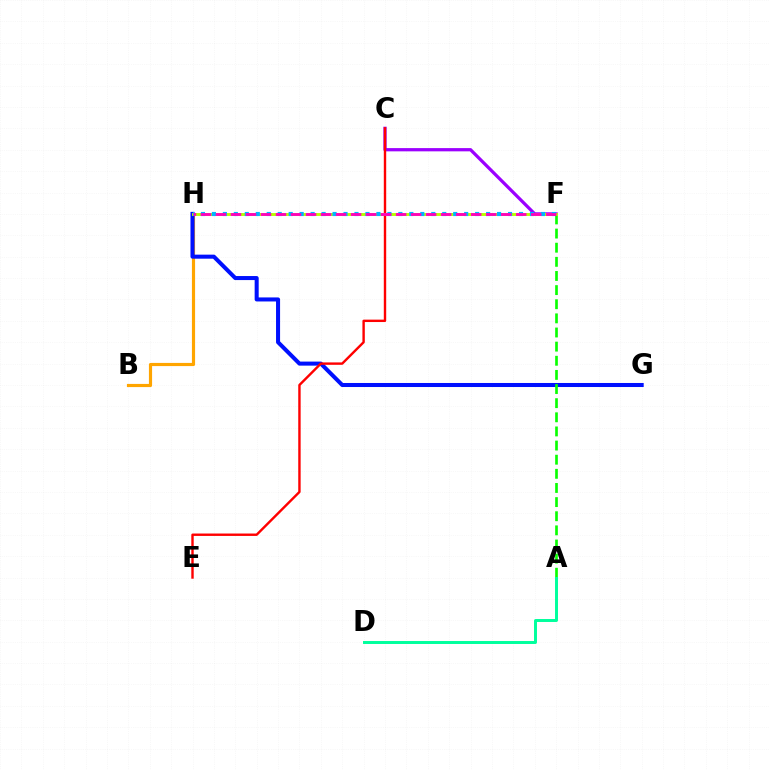{('C', 'F'): [{'color': '#9b00ff', 'line_style': 'solid', 'thickness': 2.33}], ('B', 'H'): [{'color': '#ffa500', 'line_style': 'solid', 'thickness': 2.28}], ('G', 'H'): [{'color': '#0010ff', 'line_style': 'solid', 'thickness': 2.91}], ('C', 'E'): [{'color': '#ff0000', 'line_style': 'solid', 'thickness': 1.73}], ('A', 'F'): [{'color': '#08ff00', 'line_style': 'dashed', 'thickness': 1.92}], ('F', 'H'): [{'color': '#b3ff00', 'line_style': 'solid', 'thickness': 2.09}, {'color': '#00b5ff', 'line_style': 'dotted', 'thickness': 2.98}, {'color': '#ff00bd', 'line_style': 'dashed', 'thickness': 2.04}], ('A', 'D'): [{'color': '#00ff9d', 'line_style': 'solid', 'thickness': 2.13}]}